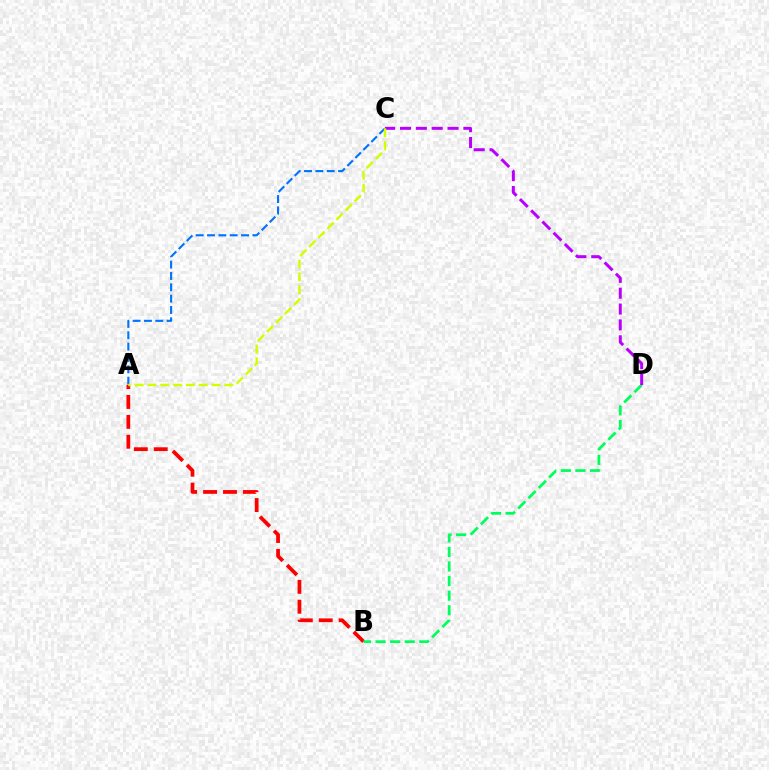{('A', 'B'): [{'color': '#ff0000', 'line_style': 'dashed', 'thickness': 2.7}], ('B', 'D'): [{'color': '#00ff5c', 'line_style': 'dashed', 'thickness': 1.98}], ('A', 'C'): [{'color': '#0074ff', 'line_style': 'dashed', 'thickness': 1.54}, {'color': '#d1ff00', 'line_style': 'dashed', 'thickness': 1.74}], ('C', 'D'): [{'color': '#b900ff', 'line_style': 'dashed', 'thickness': 2.15}]}